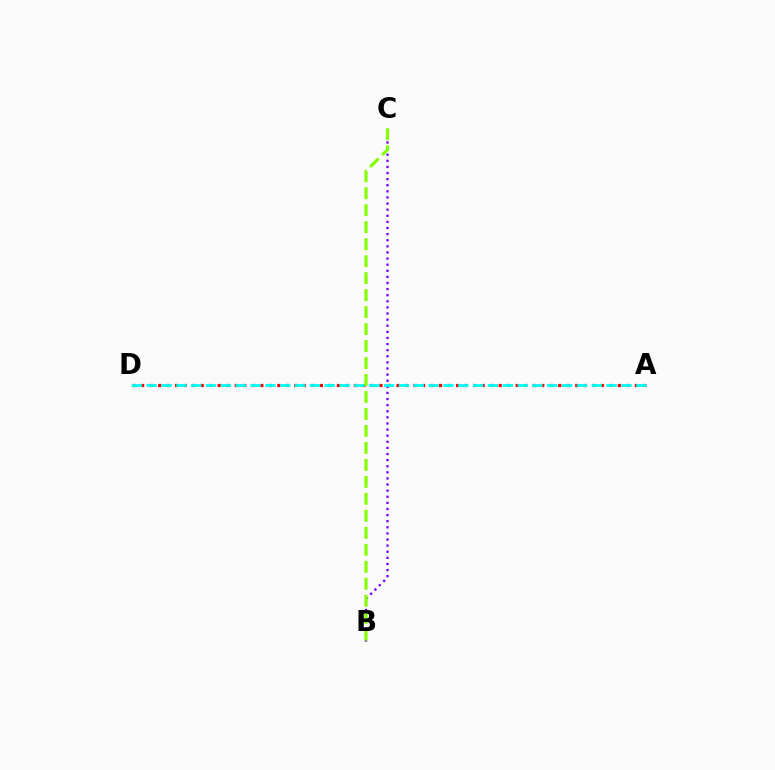{('A', 'D'): [{'color': '#ff0000', 'line_style': 'dotted', 'thickness': 2.31}, {'color': '#00fff6', 'line_style': 'dashed', 'thickness': 2.02}], ('B', 'C'): [{'color': '#7200ff', 'line_style': 'dotted', 'thickness': 1.66}, {'color': '#84ff00', 'line_style': 'dashed', 'thickness': 2.31}]}